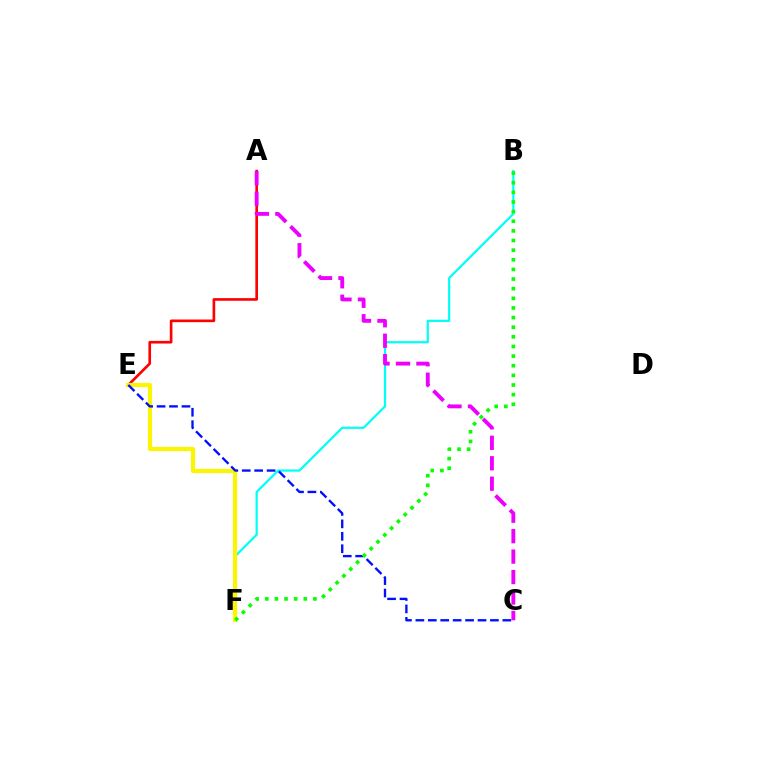{('A', 'E'): [{'color': '#ff0000', 'line_style': 'solid', 'thickness': 1.91}], ('B', 'F'): [{'color': '#00fff6', 'line_style': 'solid', 'thickness': 1.6}, {'color': '#08ff00', 'line_style': 'dotted', 'thickness': 2.62}], ('E', 'F'): [{'color': '#fcf500', 'line_style': 'solid', 'thickness': 2.99}], ('C', 'E'): [{'color': '#0010ff', 'line_style': 'dashed', 'thickness': 1.69}], ('A', 'C'): [{'color': '#ee00ff', 'line_style': 'dashed', 'thickness': 2.78}]}